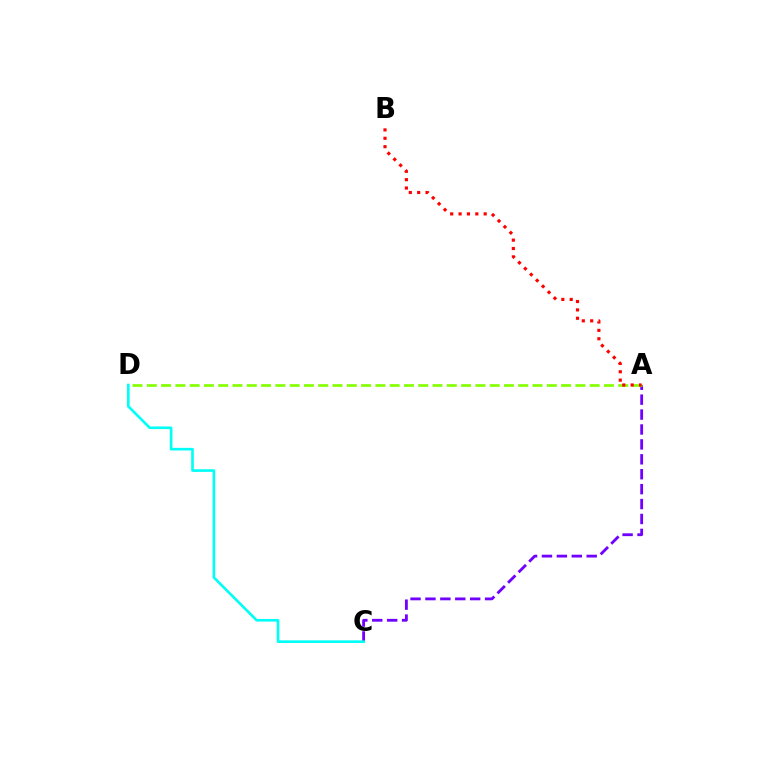{('A', 'C'): [{'color': '#7200ff', 'line_style': 'dashed', 'thickness': 2.03}], ('A', 'D'): [{'color': '#84ff00', 'line_style': 'dashed', 'thickness': 1.94}], ('A', 'B'): [{'color': '#ff0000', 'line_style': 'dotted', 'thickness': 2.28}], ('C', 'D'): [{'color': '#00fff6', 'line_style': 'solid', 'thickness': 1.9}]}